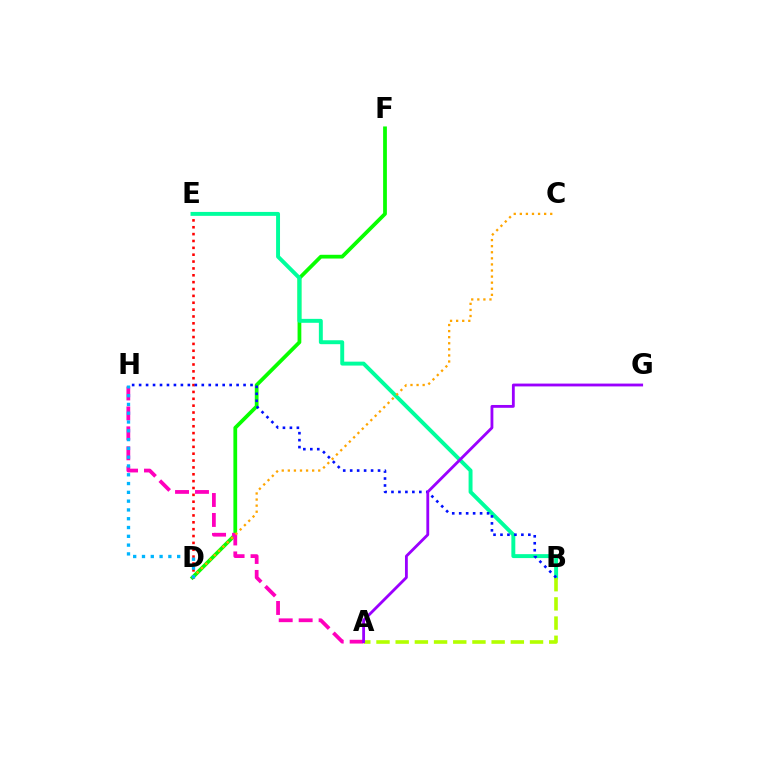{('D', 'F'): [{'color': '#08ff00', 'line_style': 'solid', 'thickness': 2.7}], ('D', 'E'): [{'color': '#ff0000', 'line_style': 'dotted', 'thickness': 1.86}], ('B', 'E'): [{'color': '#00ff9d', 'line_style': 'solid', 'thickness': 2.83}], ('A', 'H'): [{'color': '#ff00bd', 'line_style': 'dashed', 'thickness': 2.71}], ('C', 'D'): [{'color': '#ffa500', 'line_style': 'dotted', 'thickness': 1.65}], ('A', 'B'): [{'color': '#b3ff00', 'line_style': 'dashed', 'thickness': 2.61}], ('B', 'H'): [{'color': '#0010ff', 'line_style': 'dotted', 'thickness': 1.89}], ('A', 'G'): [{'color': '#9b00ff', 'line_style': 'solid', 'thickness': 2.03}], ('D', 'H'): [{'color': '#00b5ff', 'line_style': 'dotted', 'thickness': 2.39}]}